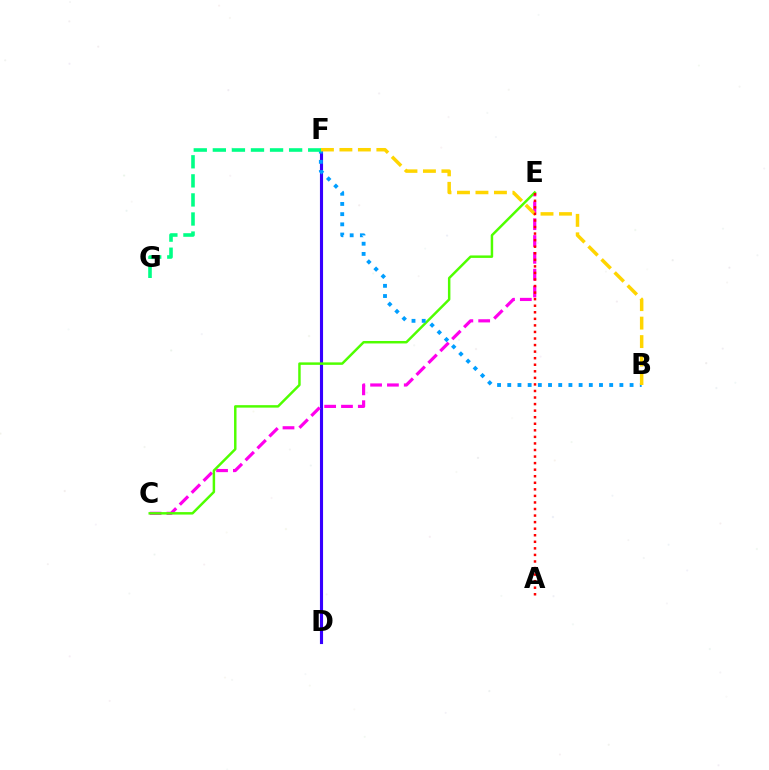{('D', 'F'): [{'color': '#3700ff', 'line_style': 'solid', 'thickness': 2.24}], ('C', 'E'): [{'color': '#ff00ed', 'line_style': 'dashed', 'thickness': 2.29}, {'color': '#4fff00', 'line_style': 'solid', 'thickness': 1.78}], ('B', 'F'): [{'color': '#009eff', 'line_style': 'dotted', 'thickness': 2.77}, {'color': '#ffd500', 'line_style': 'dashed', 'thickness': 2.51}], ('F', 'G'): [{'color': '#00ff86', 'line_style': 'dashed', 'thickness': 2.59}], ('A', 'E'): [{'color': '#ff0000', 'line_style': 'dotted', 'thickness': 1.78}]}